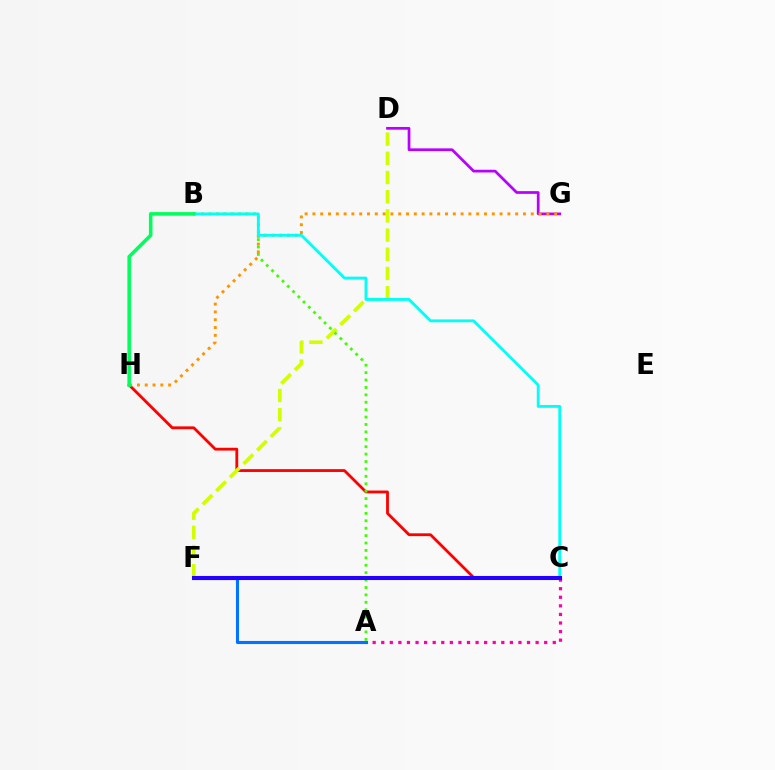{('D', 'G'): [{'color': '#b900ff', 'line_style': 'solid', 'thickness': 1.96}], ('C', 'H'): [{'color': '#ff0000', 'line_style': 'solid', 'thickness': 2.03}], ('D', 'F'): [{'color': '#d1ff00', 'line_style': 'dashed', 'thickness': 2.61}], ('A', 'C'): [{'color': '#ff00ac', 'line_style': 'dotted', 'thickness': 2.33}], ('A', 'B'): [{'color': '#3dff00', 'line_style': 'dotted', 'thickness': 2.01}], ('A', 'F'): [{'color': '#0074ff', 'line_style': 'solid', 'thickness': 2.23}], ('G', 'H'): [{'color': '#ff9400', 'line_style': 'dotted', 'thickness': 2.12}], ('B', 'C'): [{'color': '#00fff6', 'line_style': 'solid', 'thickness': 2.04}], ('B', 'H'): [{'color': '#00ff5c', 'line_style': 'solid', 'thickness': 2.56}], ('C', 'F'): [{'color': '#2500ff', 'line_style': 'solid', 'thickness': 2.93}]}